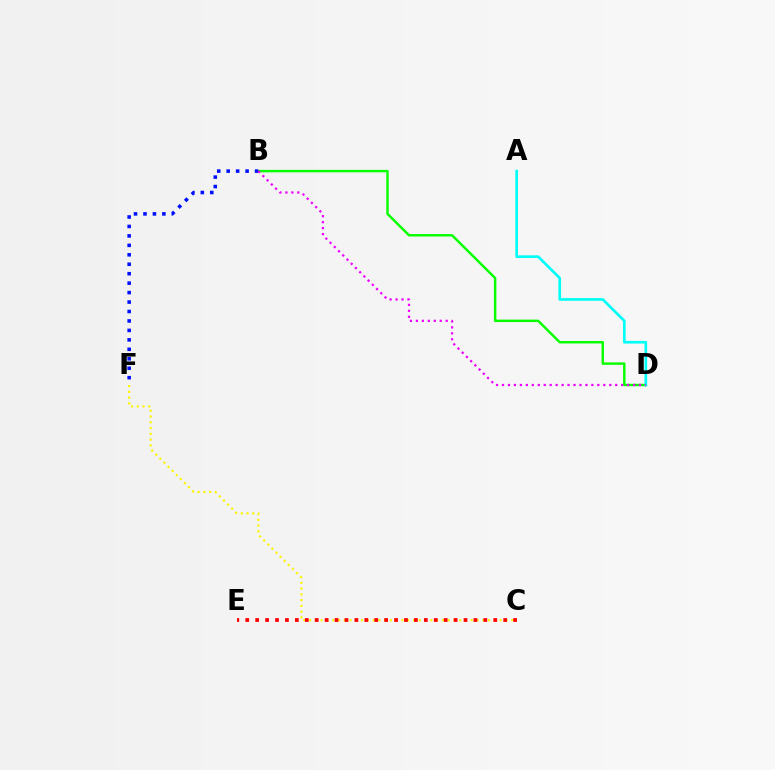{('C', 'F'): [{'color': '#fcf500', 'line_style': 'dotted', 'thickness': 1.57}], ('B', 'D'): [{'color': '#08ff00', 'line_style': 'solid', 'thickness': 1.77}, {'color': '#ee00ff', 'line_style': 'dotted', 'thickness': 1.62}], ('C', 'E'): [{'color': '#ff0000', 'line_style': 'dotted', 'thickness': 2.7}], ('A', 'D'): [{'color': '#00fff6', 'line_style': 'solid', 'thickness': 1.92}], ('B', 'F'): [{'color': '#0010ff', 'line_style': 'dotted', 'thickness': 2.57}]}